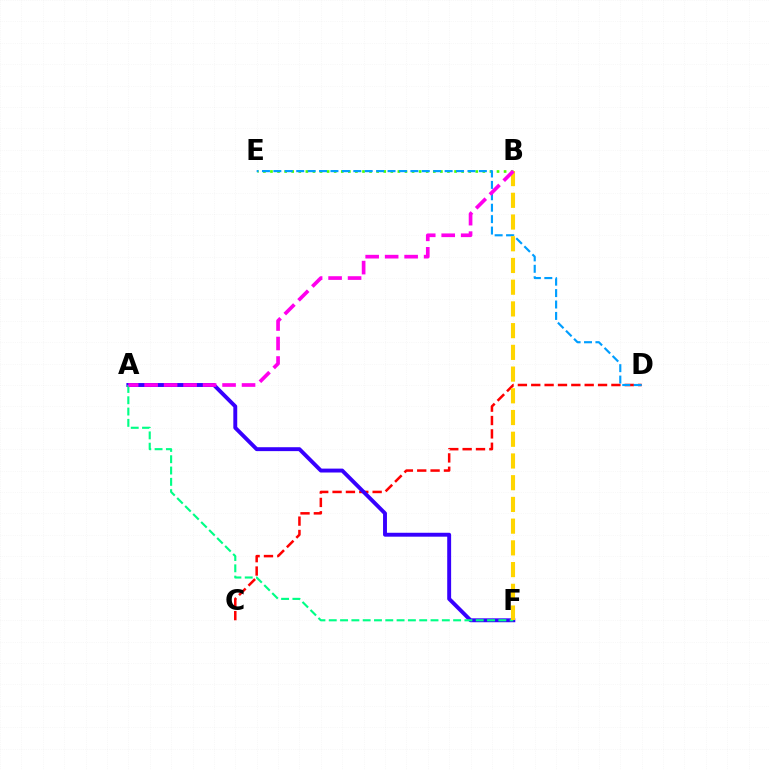{('B', 'E'): [{'color': '#4fff00', 'line_style': 'dotted', 'thickness': 1.92}], ('C', 'D'): [{'color': '#ff0000', 'line_style': 'dashed', 'thickness': 1.81}], ('A', 'F'): [{'color': '#3700ff', 'line_style': 'solid', 'thickness': 2.81}, {'color': '#00ff86', 'line_style': 'dashed', 'thickness': 1.54}], ('D', 'E'): [{'color': '#009eff', 'line_style': 'dashed', 'thickness': 1.55}], ('B', 'F'): [{'color': '#ffd500', 'line_style': 'dashed', 'thickness': 2.95}], ('A', 'B'): [{'color': '#ff00ed', 'line_style': 'dashed', 'thickness': 2.65}]}